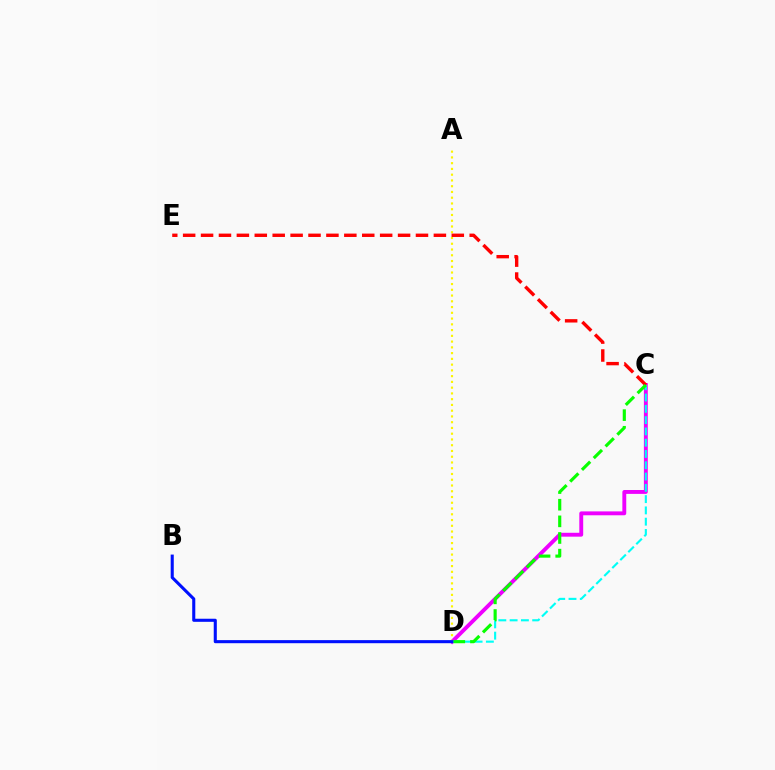{('C', 'D'): [{'color': '#ee00ff', 'line_style': 'solid', 'thickness': 2.8}, {'color': '#00fff6', 'line_style': 'dashed', 'thickness': 1.53}, {'color': '#08ff00', 'line_style': 'dashed', 'thickness': 2.26}], ('A', 'D'): [{'color': '#fcf500', 'line_style': 'dotted', 'thickness': 1.56}], ('C', 'E'): [{'color': '#ff0000', 'line_style': 'dashed', 'thickness': 2.43}], ('B', 'D'): [{'color': '#0010ff', 'line_style': 'solid', 'thickness': 2.22}]}